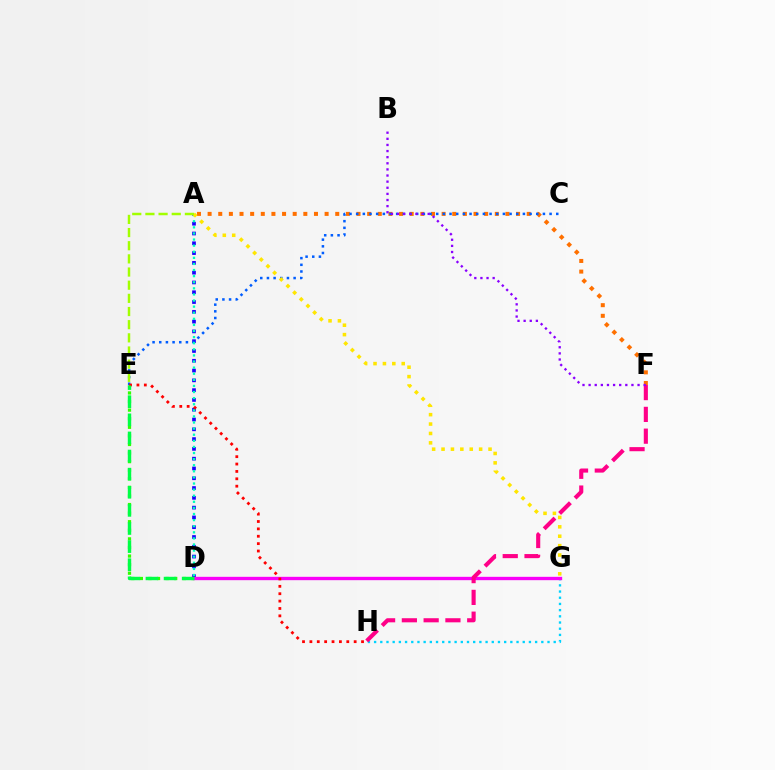{('D', 'E'): [{'color': '#31ff00', 'line_style': 'dotted', 'thickness': 2.33}, {'color': '#00ff45', 'line_style': 'dashed', 'thickness': 2.46}], ('A', 'F'): [{'color': '#ff7000', 'line_style': 'dotted', 'thickness': 2.89}], ('A', 'D'): [{'color': '#1900ff', 'line_style': 'dotted', 'thickness': 2.66}, {'color': '#00ffbb', 'line_style': 'dotted', 'thickness': 1.66}], ('G', 'H'): [{'color': '#00d3ff', 'line_style': 'dotted', 'thickness': 1.68}], ('C', 'E'): [{'color': '#005dff', 'line_style': 'dotted', 'thickness': 1.81}], ('A', 'G'): [{'color': '#ffe600', 'line_style': 'dotted', 'thickness': 2.55}], ('A', 'E'): [{'color': '#a2ff00', 'line_style': 'dashed', 'thickness': 1.79}], ('D', 'G'): [{'color': '#fa00f9', 'line_style': 'solid', 'thickness': 2.41}], ('F', 'H'): [{'color': '#ff0088', 'line_style': 'dashed', 'thickness': 2.96}], ('B', 'F'): [{'color': '#8a00ff', 'line_style': 'dotted', 'thickness': 1.66}], ('E', 'H'): [{'color': '#ff0000', 'line_style': 'dotted', 'thickness': 2.0}]}